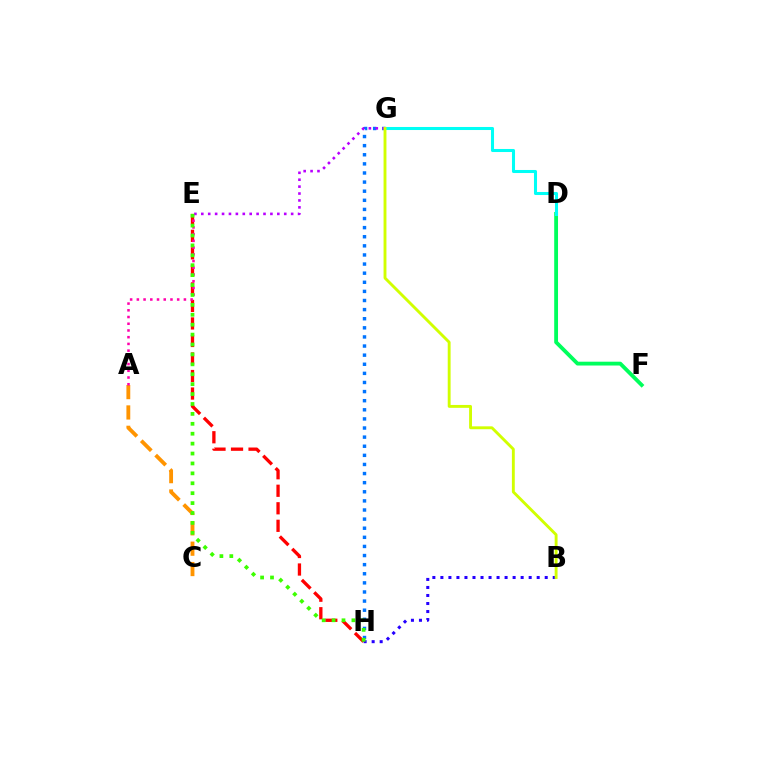{('G', 'H'): [{'color': '#0074ff', 'line_style': 'dotted', 'thickness': 2.47}], ('A', 'C'): [{'color': '#ff9400', 'line_style': 'dashed', 'thickness': 2.76}], ('E', 'G'): [{'color': '#b900ff', 'line_style': 'dotted', 'thickness': 1.88}], ('E', 'H'): [{'color': '#ff0000', 'line_style': 'dashed', 'thickness': 2.38}, {'color': '#3dff00', 'line_style': 'dotted', 'thickness': 2.69}], ('D', 'F'): [{'color': '#00ff5c', 'line_style': 'solid', 'thickness': 2.75}], ('D', 'G'): [{'color': '#00fff6', 'line_style': 'solid', 'thickness': 2.19}], ('B', 'H'): [{'color': '#2500ff', 'line_style': 'dotted', 'thickness': 2.18}], ('A', 'E'): [{'color': '#ff00ac', 'line_style': 'dotted', 'thickness': 1.83}], ('B', 'G'): [{'color': '#d1ff00', 'line_style': 'solid', 'thickness': 2.07}]}